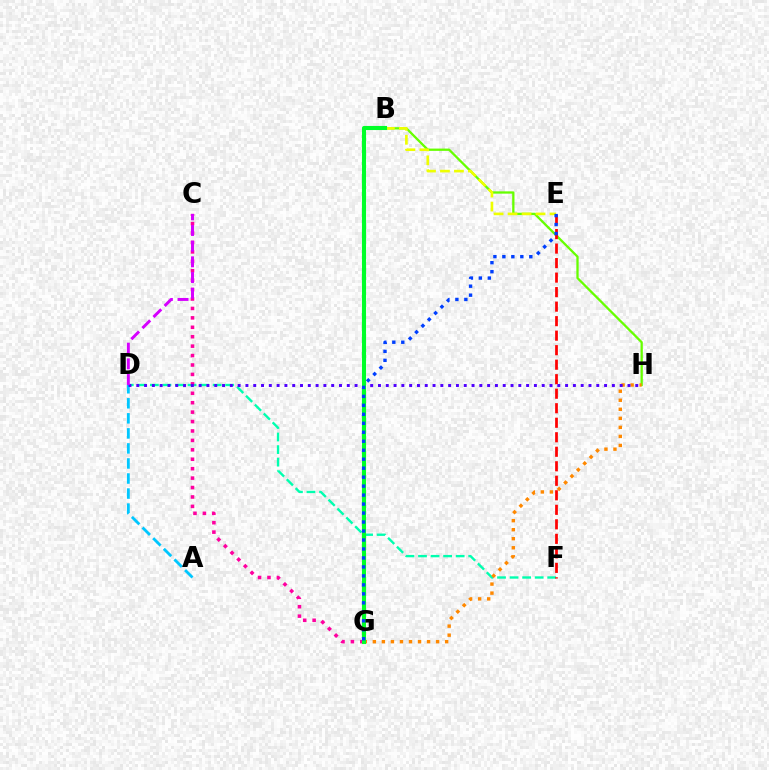{('D', 'F'): [{'color': '#00ffaf', 'line_style': 'dashed', 'thickness': 1.71}], ('B', 'H'): [{'color': '#66ff00', 'line_style': 'solid', 'thickness': 1.65}], ('E', 'F'): [{'color': '#ff0000', 'line_style': 'dashed', 'thickness': 1.97}], ('G', 'H'): [{'color': '#ff8800', 'line_style': 'dotted', 'thickness': 2.46}], ('B', 'E'): [{'color': '#eeff00', 'line_style': 'dashed', 'thickness': 1.9}], ('C', 'G'): [{'color': '#ff00a0', 'line_style': 'dotted', 'thickness': 2.56}], ('A', 'D'): [{'color': '#00c7ff', 'line_style': 'dashed', 'thickness': 2.04}], ('D', 'H'): [{'color': '#4f00ff', 'line_style': 'dotted', 'thickness': 2.12}], ('C', 'D'): [{'color': '#d600ff', 'line_style': 'dashed', 'thickness': 2.13}], ('B', 'G'): [{'color': '#00ff27', 'line_style': 'solid', 'thickness': 2.95}], ('E', 'G'): [{'color': '#003fff', 'line_style': 'dotted', 'thickness': 2.44}]}